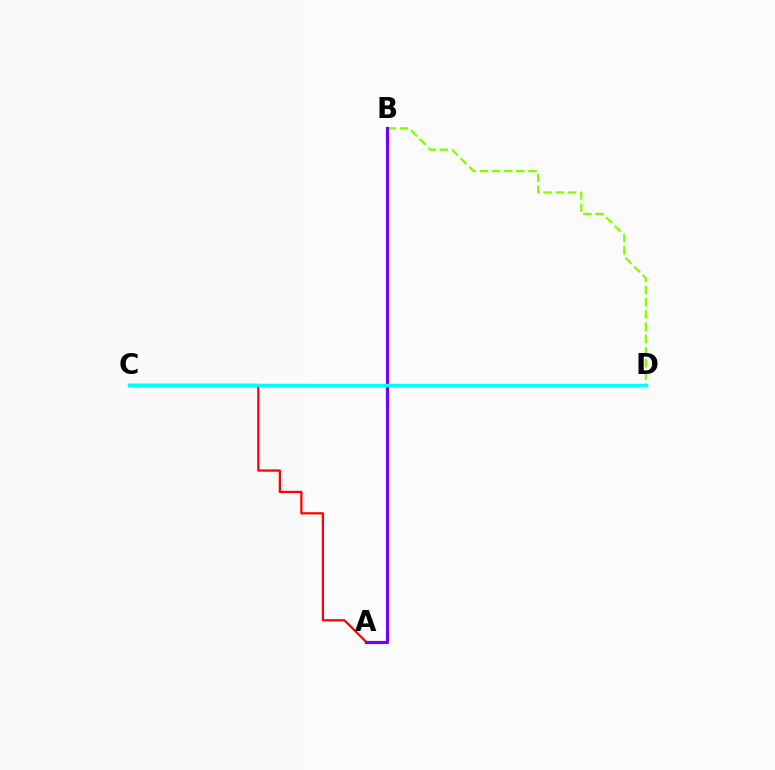{('B', 'D'): [{'color': '#84ff00', 'line_style': 'dashed', 'thickness': 1.66}], ('A', 'C'): [{'color': '#ff0000', 'line_style': 'solid', 'thickness': 1.62}], ('A', 'B'): [{'color': '#7200ff', 'line_style': 'solid', 'thickness': 2.28}], ('C', 'D'): [{'color': '#00fff6', 'line_style': 'solid', 'thickness': 2.51}]}